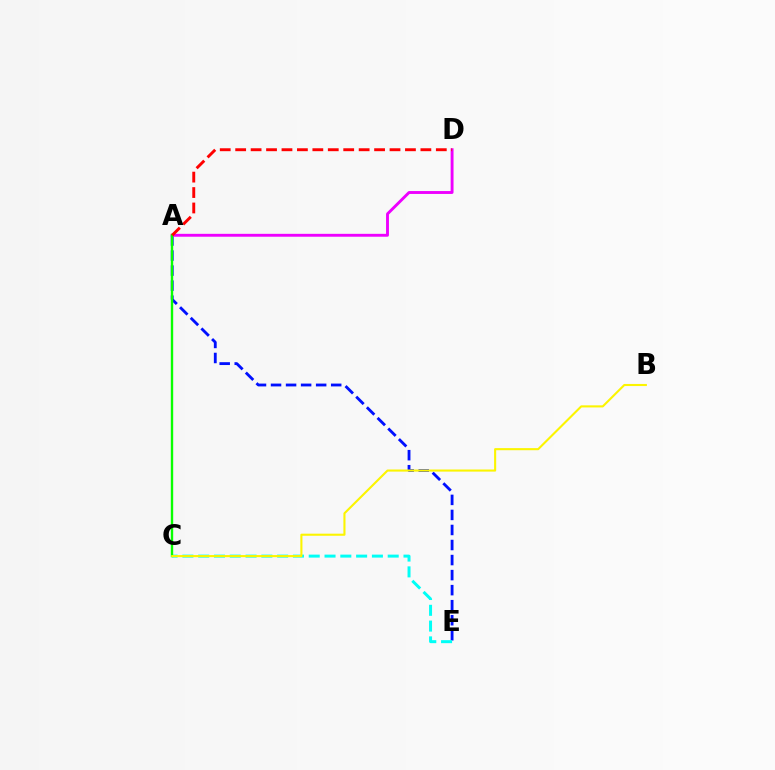{('A', 'E'): [{'color': '#0010ff', 'line_style': 'dashed', 'thickness': 2.04}], ('C', 'E'): [{'color': '#00fff6', 'line_style': 'dashed', 'thickness': 2.15}], ('A', 'D'): [{'color': '#ee00ff', 'line_style': 'solid', 'thickness': 2.08}, {'color': '#ff0000', 'line_style': 'dashed', 'thickness': 2.1}], ('A', 'C'): [{'color': '#08ff00', 'line_style': 'solid', 'thickness': 1.71}], ('B', 'C'): [{'color': '#fcf500', 'line_style': 'solid', 'thickness': 1.51}]}